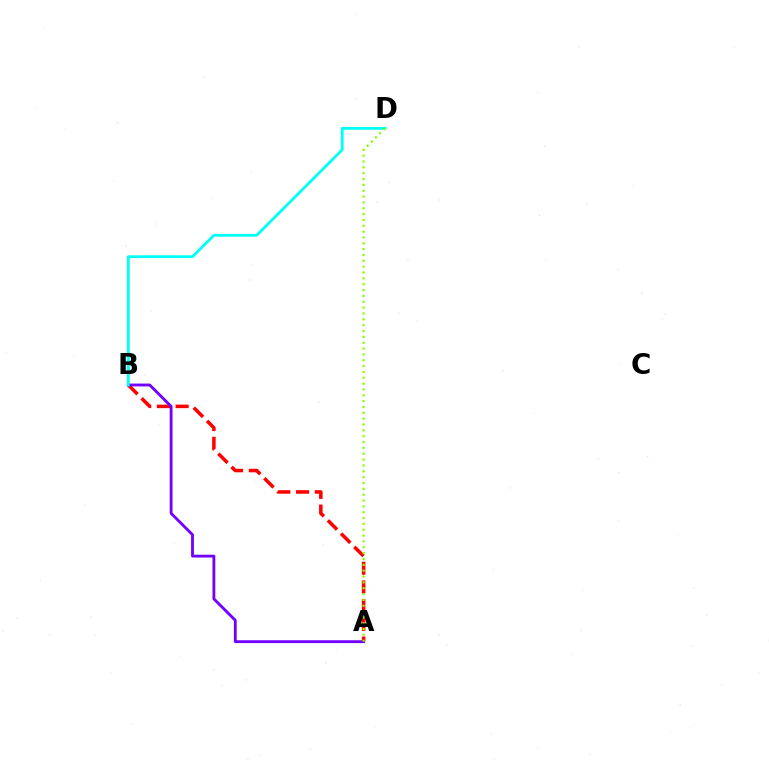{('A', 'B'): [{'color': '#ff0000', 'line_style': 'dashed', 'thickness': 2.54}, {'color': '#7200ff', 'line_style': 'solid', 'thickness': 2.04}], ('B', 'D'): [{'color': '#00fff6', 'line_style': 'solid', 'thickness': 2.03}], ('A', 'D'): [{'color': '#84ff00', 'line_style': 'dotted', 'thickness': 1.59}]}